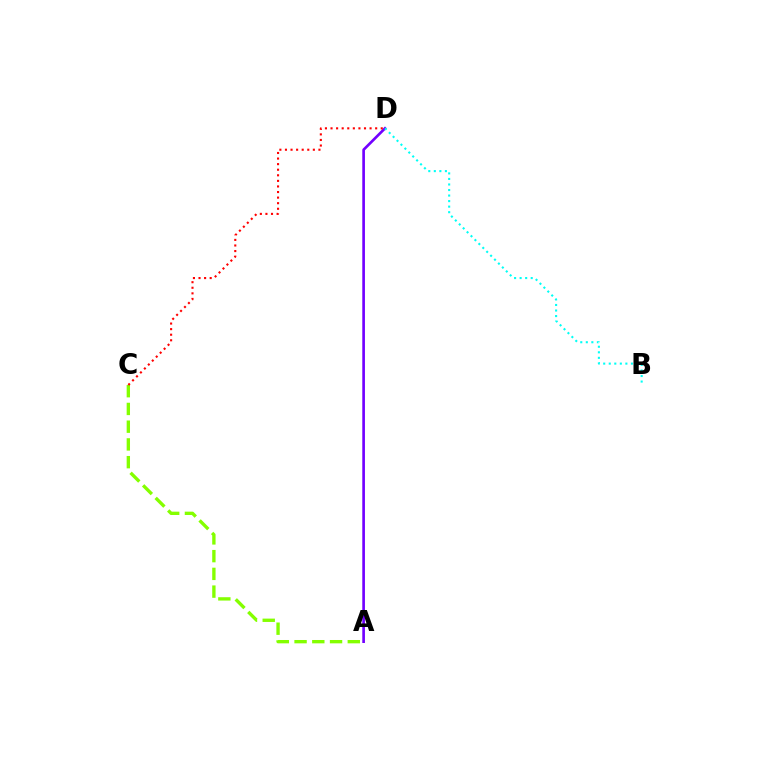{('A', 'D'): [{'color': '#7200ff', 'line_style': 'solid', 'thickness': 1.92}], ('A', 'C'): [{'color': '#84ff00', 'line_style': 'dashed', 'thickness': 2.41}], ('B', 'D'): [{'color': '#00fff6', 'line_style': 'dotted', 'thickness': 1.51}], ('C', 'D'): [{'color': '#ff0000', 'line_style': 'dotted', 'thickness': 1.52}]}